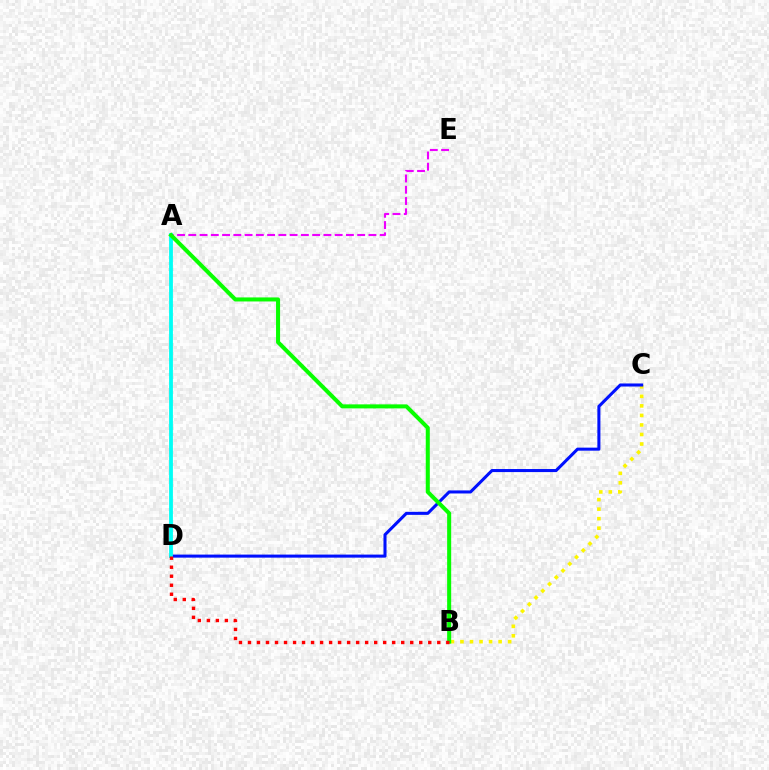{('A', 'E'): [{'color': '#ee00ff', 'line_style': 'dashed', 'thickness': 1.53}], ('B', 'C'): [{'color': '#fcf500', 'line_style': 'dotted', 'thickness': 2.59}], ('C', 'D'): [{'color': '#0010ff', 'line_style': 'solid', 'thickness': 2.2}], ('A', 'D'): [{'color': '#00fff6', 'line_style': 'solid', 'thickness': 2.74}], ('A', 'B'): [{'color': '#08ff00', 'line_style': 'solid', 'thickness': 2.91}], ('B', 'D'): [{'color': '#ff0000', 'line_style': 'dotted', 'thickness': 2.45}]}